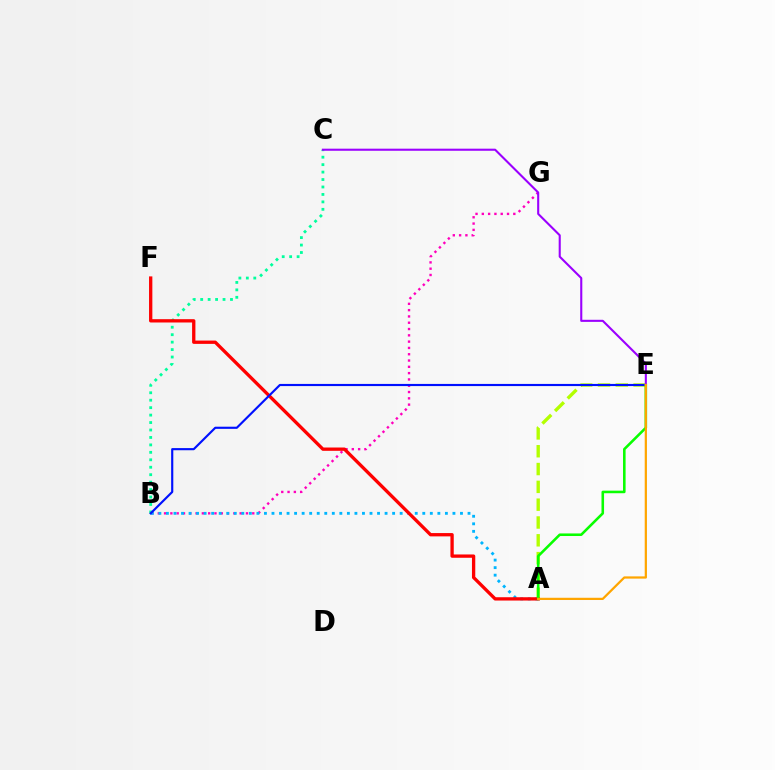{('B', 'G'): [{'color': '#ff00bd', 'line_style': 'dotted', 'thickness': 1.71}], ('A', 'E'): [{'color': '#b3ff00', 'line_style': 'dashed', 'thickness': 2.42}, {'color': '#08ff00', 'line_style': 'solid', 'thickness': 1.85}, {'color': '#ffa500', 'line_style': 'solid', 'thickness': 1.61}], ('A', 'B'): [{'color': '#00b5ff', 'line_style': 'dotted', 'thickness': 2.05}], ('B', 'C'): [{'color': '#00ff9d', 'line_style': 'dotted', 'thickness': 2.02}], ('A', 'F'): [{'color': '#ff0000', 'line_style': 'solid', 'thickness': 2.38}], ('B', 'E'): [{'color': '#0010ff', 'line_style': 'solid', 'thickness': 1.55}], ('C', 'E'): [{'color': '#9b00ff', 'line_style': 'solid', 'thickness': 1.51}]}